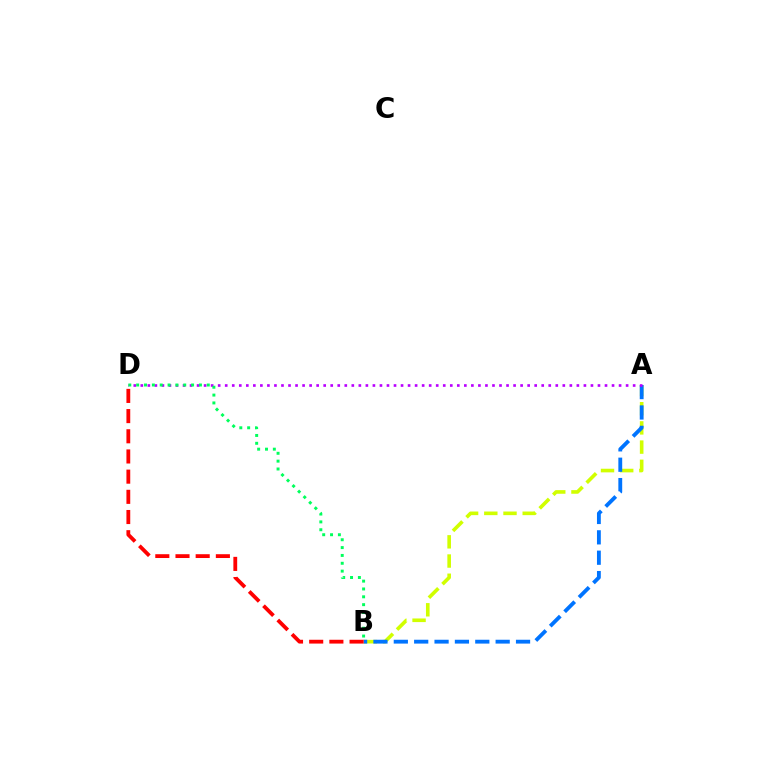{('A', 'B'): [{'color': '#d1ff00', 'line_style': 'dashed', 'thickness': 2.61}, {'color': '#0074ff', 'line_style': 'dashed', 'thickness': 2.77}], ('A', 'D'): [{'color': '#b900ff', 'line_style': 'dotted', 'thickness': 1.91}], ('B', 'D'): [{'color': '#00ff5c', 'line_style': 'dotted', 'thickness': 2.13}, {'color': '#ff0000', 'line_style': 'dashed', 'thickness': 2.74}]}